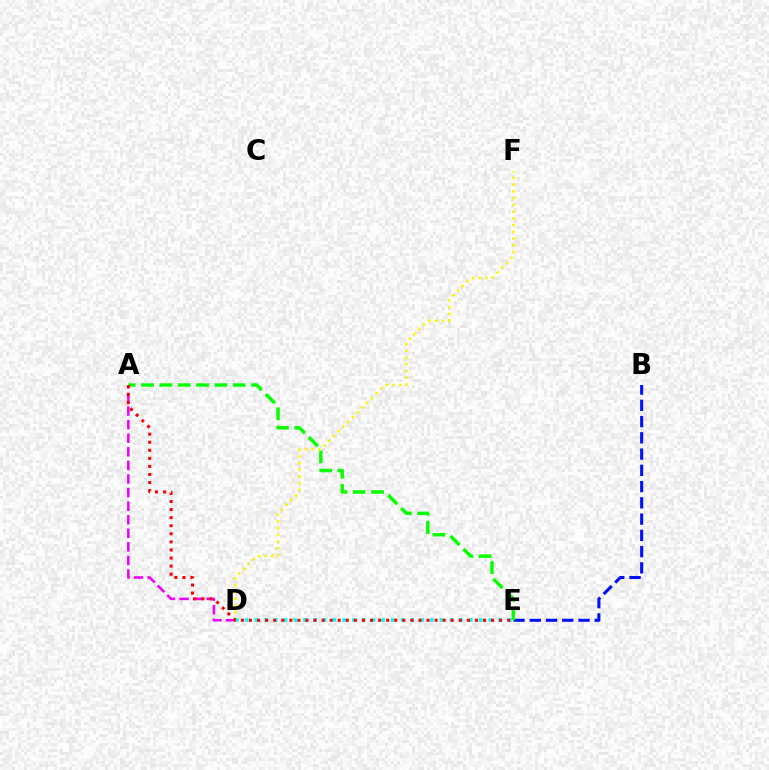{('A', 'D'): [{'color': '#ee00ff', 'line_style': 'dashed', 'thickness': 1.85}], ('B', 'E'): [{'color': '#0010ff', 'line_style': 'dashed', 'thickness': 2.21}], ('D', 'F'): [{'color': '#fcf500', 'line_style': 'dotted', 'thickness': 1.83}], ('A', 'E'): [{'color': '#08ff00', 'line_style': 'dashed', 'thickness': 2.49}, {'color': '#ff0000', 'line_style': 'dotted', 'thickness': 2.19}], ('D', 'E'): [{'color': '#00fff6', 'line_style': 'dotted', 'thickness': 2.65}]}